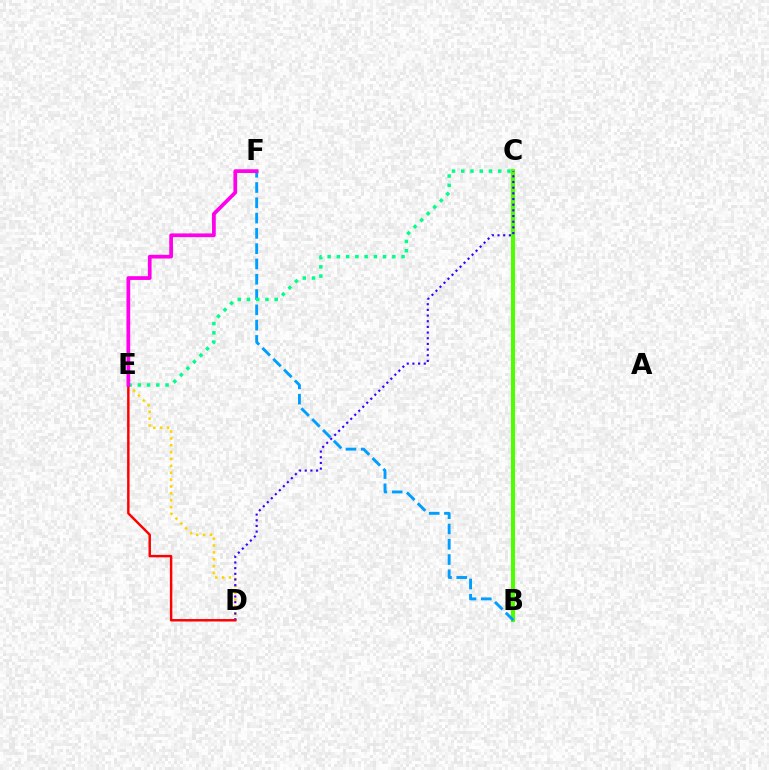{('D', 'E'): [{'color': '#ffd500', 'line_style': 'dotted', 'thickness': 1.87}, {'color': '#ff0000', 'line_style': 'solid', 'thickness': 1.76}], ('B', 'C'): [{'color': '#4fff00', 'line_style': 'solid', 'thickness': 2.93}], ('C', 'D'): [{'color': '#3700ff', 'line_style': 'dotted', 'thickness': 1.54}], ('B', 'F'): [{'color': '#009eff', 'line_style': 'dashed', 'thickness': 2.08}], ('C', 'E'): [{'color': '#00ff86', 'line_style': 'dotted', 'thickness': 2.51}], ('E', 'F'): [{'color': '#ff00ed', 'line_style': 'solid', 'thickness': 2.69}]}